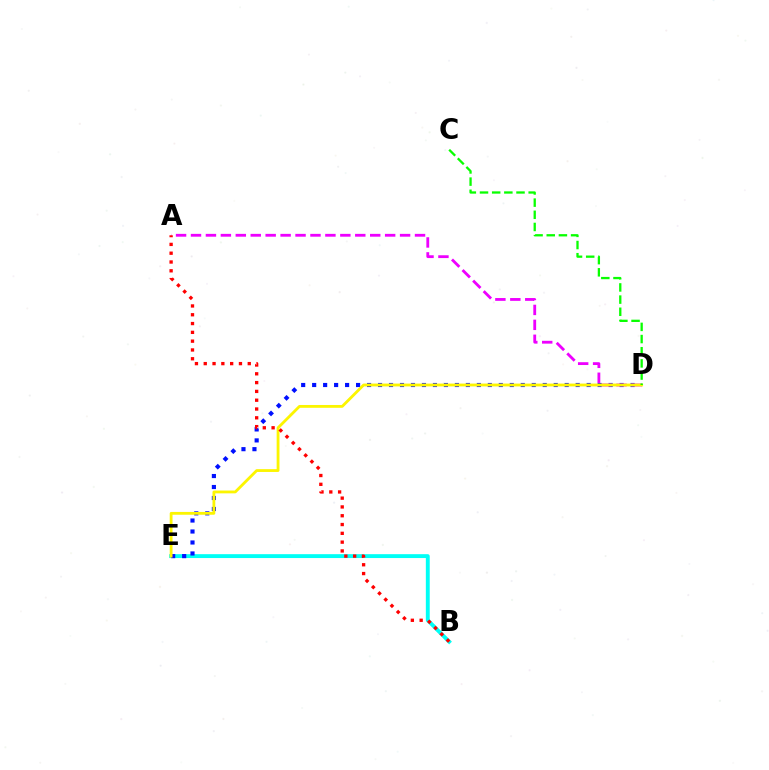{('B', 'E'): [{'color': '#00fff6', 'line_style': 'solid', 'thickness': 2.79}], ('D', 'E'): [{'color': '#0010ff', 'line_style': 'dotted', 'thickness': 2.98}, {'color': '#fcf500', 'line_style': 'solid', 'thickness': 2.02}], ('A', 'D'): [{'color': '#ee00ff', 'line_style': 'dashed', 'thickness': 2.03}], ('C', 'D'): [{'color': '#08ff00', 'line_style': 'dashed', 'thickness': 1.65}], ('A', 'B'): [{'color': '#ff0000', 'line_style': 'dotted', 'thickness': 2.39}]}